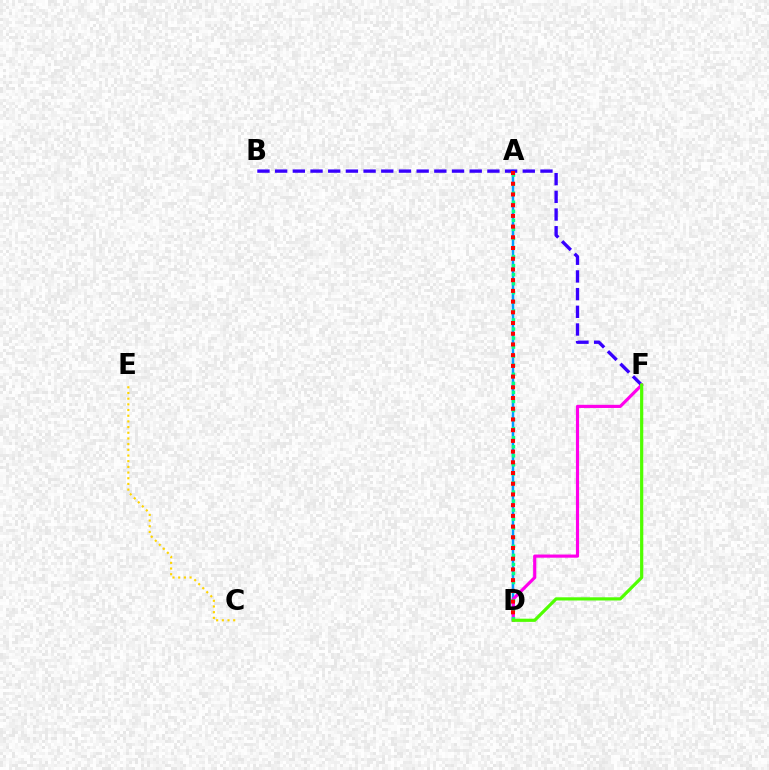{('A', 'D'): [{'color': '#009eff', 'line_style': 'solid', 'thickness': 1.78}, {'color': '#00ff86', 'line_style': 'dotted', 'thickness': 2.46}, {'color': '#ff0000', 'line_style': 'dotted', 'thickness': 2.91}], ('B', 'F'): [{'color': '#3700ff', 'line_style': 'dashed', 'thickness': 2.4}], ('C', 'E'): [{'color': '#ffd500', 'line_style': 'dotted', 'thickness': 1.54}], ('D', 'F'): [{'color': '#ff00ed', 'line_style': 'solid', 'thickness': 2.27}, {'color': '#4fff00', 'line_style': 'solid', 'thickness': 2.29}]}